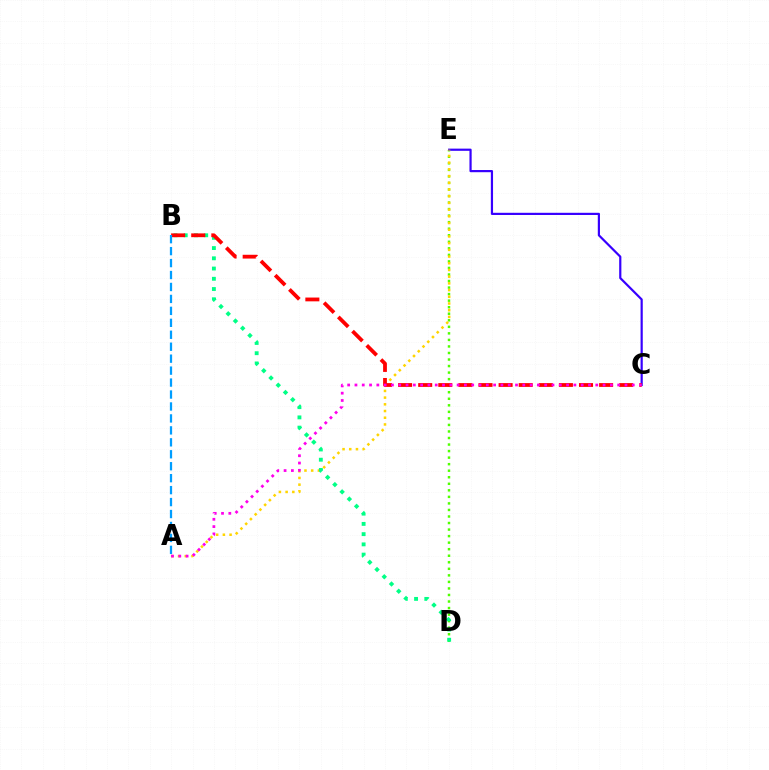{('D', 'E'): [{'color': '#4fff00', 'line_style': 'dotted', 'thickness': 1.78}], ('C', 'E'): [{'color': '#3700ff', 'line_style': 'solid', 'thickness': 1.58}], ('A', 'E'): [{'color': '#ffd500', 'line_style': 'dotted', 'thickness': 1.82}], ('B', 'D'): [{'color': '#00ff86', 'line_style': 'dotted', 'thickness': 2.78}], ('B', 'C'): [{'color': '#ff0000', 'line_style': 'dashed', 'thickness': 2.73}], ('A', 'C'): [{'color': '#ff00ed', 'line_style': 'dotted', 'thickness': 1.98}], ('A', 'B'): [{'color': '#009eff', 'line_style': 'dashed', 'thickness': 1.62}]}